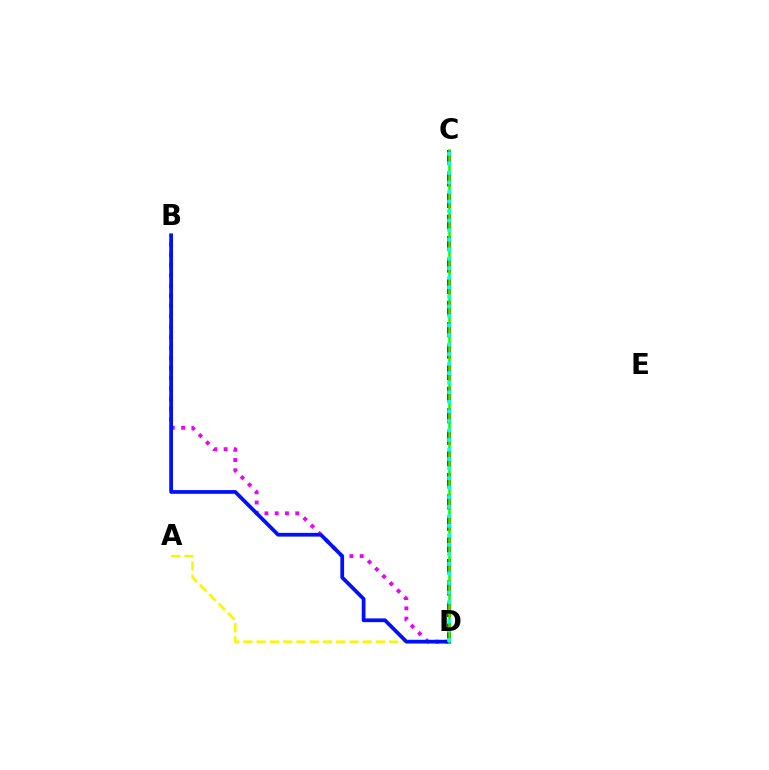{('B', 'D'): [{'color': '#ee00ff', 'line_style': 'dotted', 'thickness': 2.79}, {'color': '#0010ff', 'line_style': 'solid', 'thickness': 2.7}], ('A', 'D'): [{'color': '#fcf500', 'line_style': 'dashed', 'thickness': 1.8}], ('C', 'D'): [{'color': '#ff0000', 'line_style': 'dashed', 'thickness': 2.92}, {'color': '#08ff00', 'line_style': 'solid', 'thickness': 1.8}, {'color': '#00fff6', 'line_style': 'dotted', 'thickness': 2.59}]}